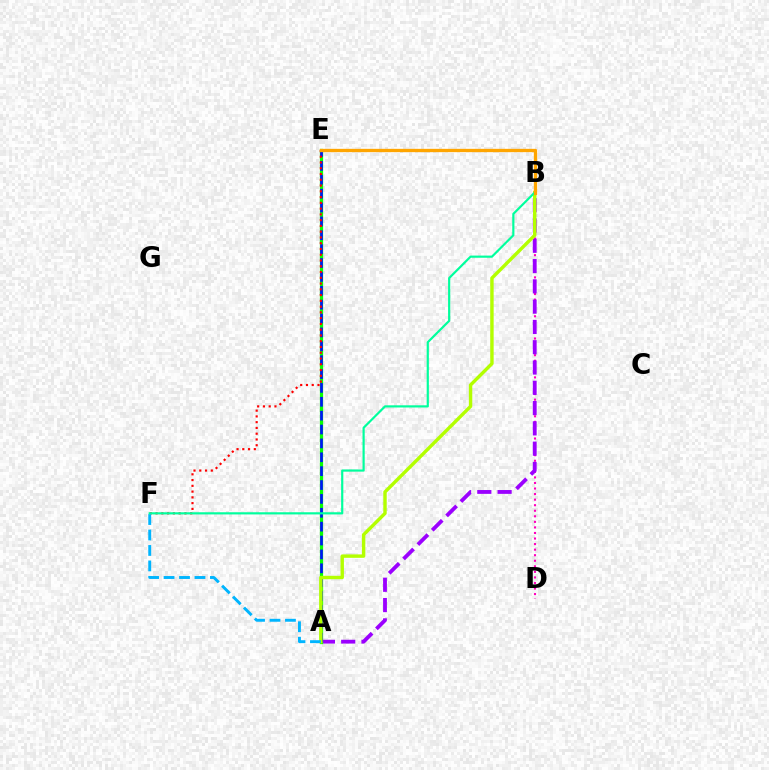{('B', 'D'): [{'color': '#ff00bd', 'line_style': 'dotted', 'thickness': 1.51}], ('A', 'B'): [{'color': '#9b00ff', 'line_style': 'dashed', 'thickness': 2.76}, {'color': '#b3ff00', 'line_style': 'solid', 'thickness': 2.46}], ('A', 'E'): [{'color': '#08ff00', 'line_style': 'solid', 'thickness': 2.33}, {'color': '#0010ff', 'line_style': 'dashed', 'thickness': 1.88}], ('E', 'F'): [{'color': '#ff0000', 'line_style': 'dotted', 'thickness': 1.57}], ('A', 'F'): [{'color': '#00b5ff', 'line_style': 'dashed', 'thickness': 2.1}], ('B', 'F'): [{'color': '#00ff9d', 'line_style': 'solid', 'thickness': 1.57}], ('B', 'E'): [{'color': '#ffa500', 'line_style': 'solid', 'thickness': 2.39}]}